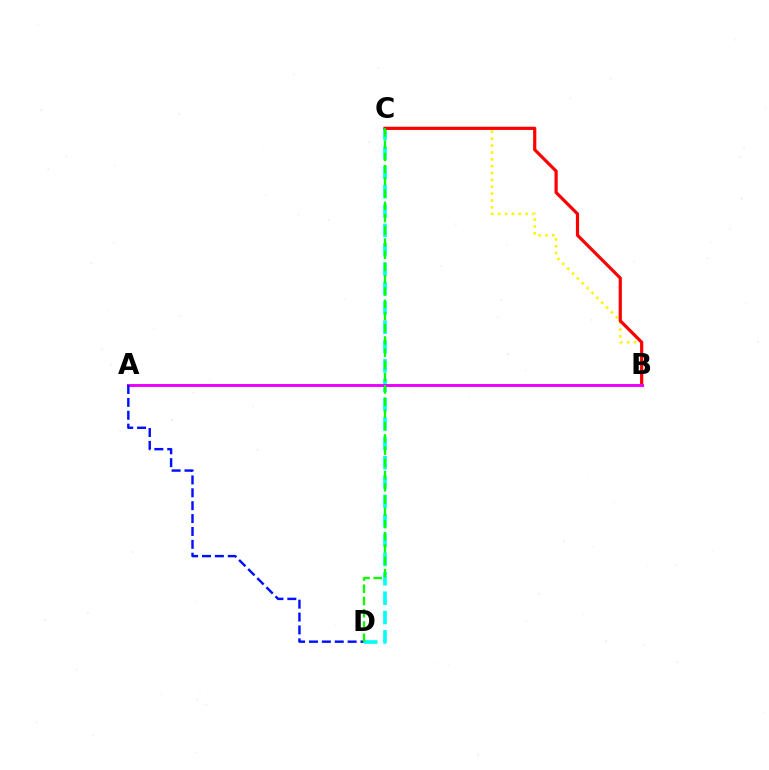{('B', 'C'): [{'color': '#fcf500', 'line_style': 'dotted', 'thickness': 1.87}, {'color': '#ff0000', 'line_style': 'solid', 'thickness': 2.3}], ('C', 'D'): [{'color': '#00fff6', 'line_style': 'dashed', 'thickness': 2.63}, {'color': '#08ff00', 'line_style': 'dashed', 'thickness': 1.66}], ('A', 'B'): [{'color': '#ee00ff', 'line_style': 'solid', 'thickness': 2.12}], ('A', 'D'): [{'color': '#0010ff', 'line_style': 'dashed', 'thickness': 1.75}]}